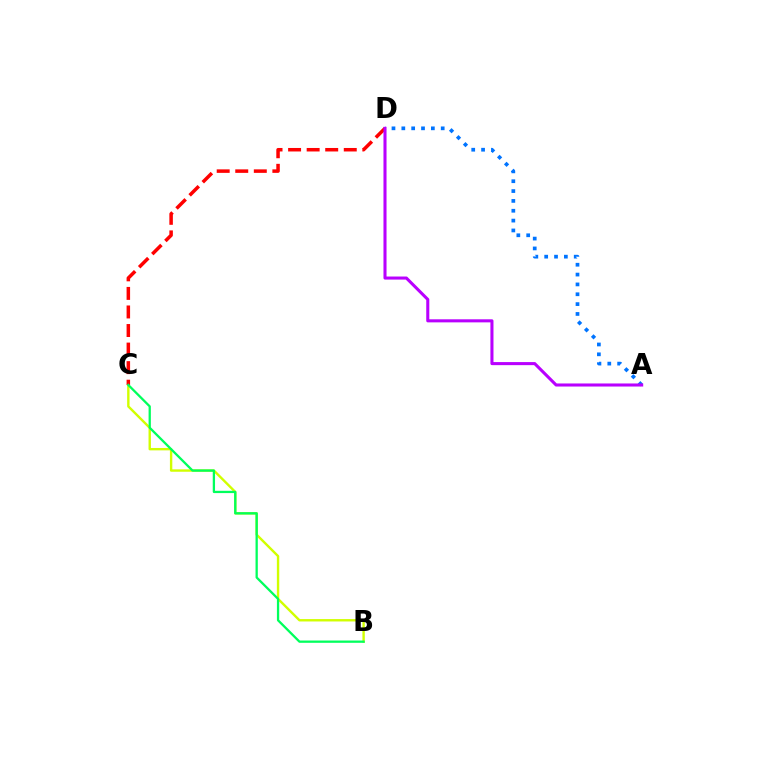{('B', 'C'): [{'color': '#d1ff00', 'line_style': 'solid', 'thickness': 1.72}, {'color': '#00ff5c', 'line_style': 'solid', 'thickness': 1.64}], ('C', 'D'): [{'color': '#ff0000', 'line_style': 'dashed', 'thickness': 2.52}], ('A', 'D'): [{'color': '#0074ff', 'line_style': 'dotted', 'thickness': 2.67}, {'color': '#b900ff', 'line_style': 'solid', 'thickness': 2.21}]}